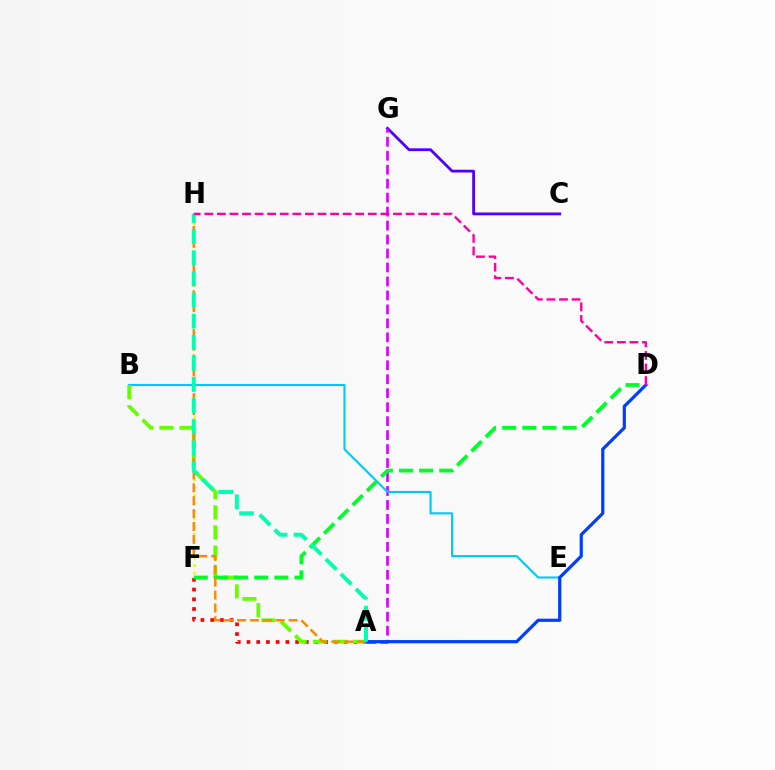{('C', 'G'): [{'color': '#4f00ff', 'line_style': 'solid', 'thickness': 2.01}], ('A', 'G'): [{'color': '#d600ff', 'line_style': 'dashed', 'thickness': 1.9}], ('B', 'E'): [{'color': '#00c7ff', 'line_style': 'solid', 'thickness': 1.5}], ('F', 'H'): [{'color': '#eeff00', 'line_style': 'dotted', 'thickness': 2.11}], ('A', 'F'): [{'color': '#ff0000', 'line_style': 'dotted', 'thickness': 2.64}], ('A', 'B'): [{'color': '#66ff00', 'line_style': 'dashed', 'thickness': 2.73}], ('A', 'D'): [{'color': '#003fff', 'line_style': 'solid', 'thickness': 2.3}], ('D', 'F'): [{'color': '#00ff27', 'line_style': 'dashed', 'thickness': 2.74}], ('A', 'H'): [{'color': '#ff8800', 'line_style': 'dashed', 'thickness': 1.75}, {'color': '#00ffaf', 'line_style': 'dashed', 'thickness': 2.87}], ('D', 'H'): [{'color': '#ff00a0', 'line_style': 'dashed', 'thickness': 1.71}]}